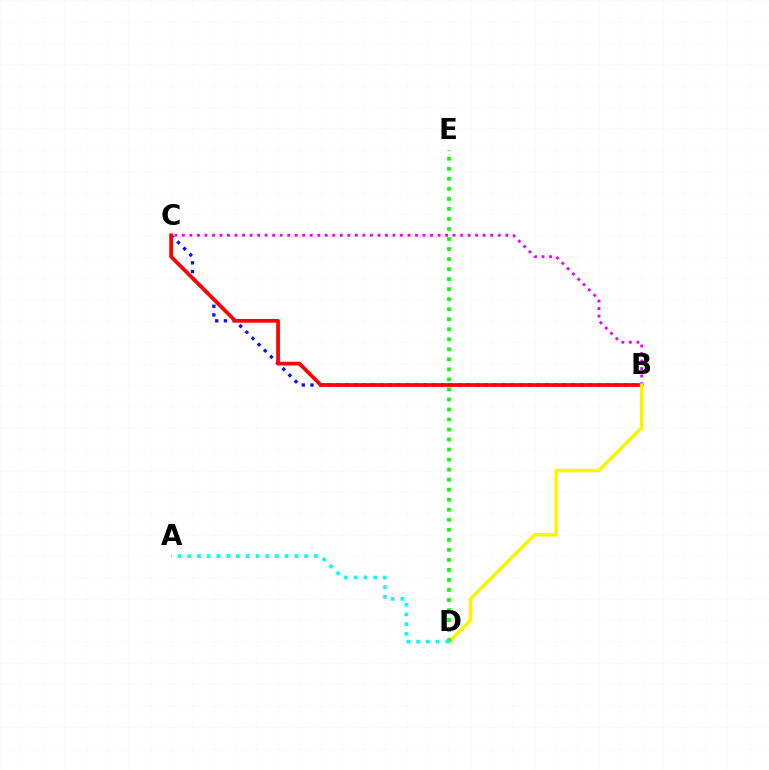{('B', 'C'): [{'color': '#0010ff', 'line_style': 'dotted', 'thickness': 2.36}, {'color': '#ff0000', 'line_style': 'solid', 'thickness': 2.69}, {'color': '#ee00ff', 'line_style': 'dotted', 'thickness': 2.04}], ('B', 'D'): [{'color': '#fcf500', 'line_style': 'solid', 'thickness': 2.54}], ('D', 'E'): [{'color': '#08ff00', 'line_style': 'dotted', 'thickness': 2.72}], ('A', 'D'): [{'color': '#00fff6', 'line_style': 'dotted', 'thickness': 2.65}]}